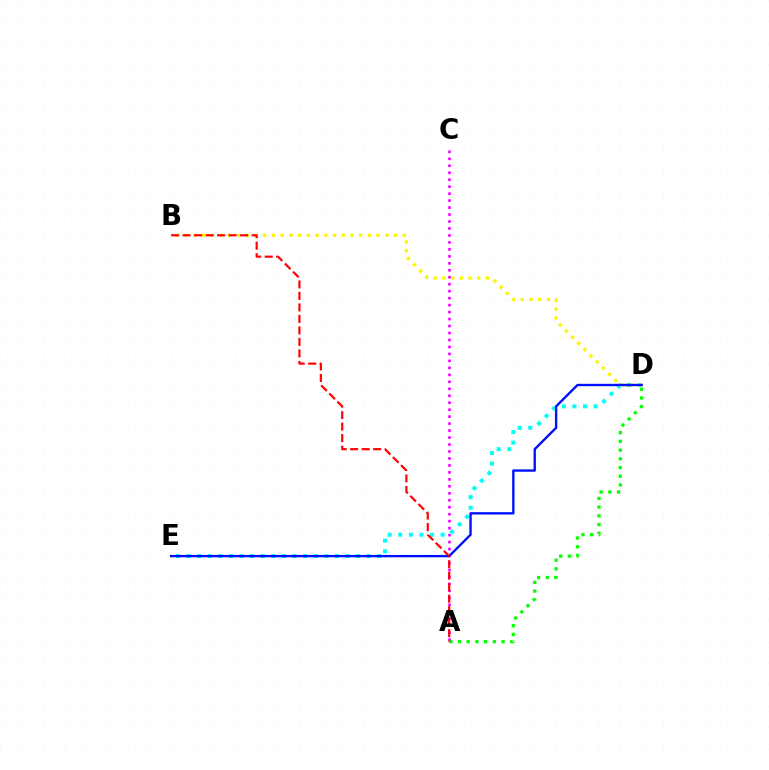{('D', 'E'): [{'color': '#00fff6', 'line_style': 'dotted', 'thickness': 2.88}, {'color': '#0010ff', 'line_style': 'solid', 'thickness': 1.7}], ('A', 'C'): [{'color': '#ee00ff', 'line_style': 'dotted', 'thickness': 1.89}], ('B', 'D'): [{'color': '#fcf500', 'line_style': 'dotted', 'thickness': 2.37}], ('A', 'D'): [{'color': '#08ff00', 'line_style': 'dotted', 'thickness': 2.37}], ('A', 'B'): [{'color': '#ff0000', 'line_style': 'dashed', 'thickness': 1.56}]}